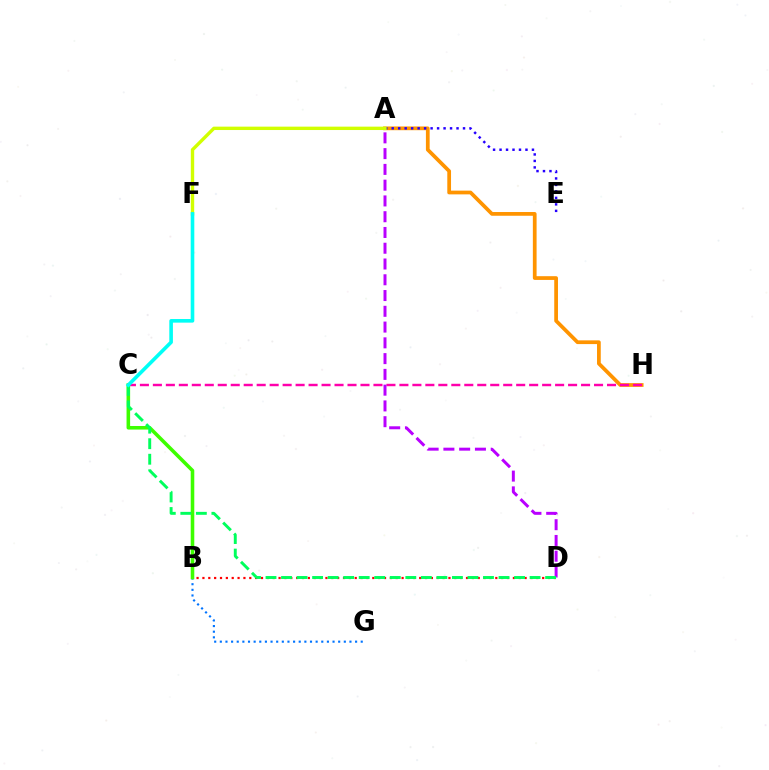{('A', 'H'): [{'color': '#ff9400', 'line_style': 'solid', 'thickness': 2.69}], ('B', 'G'): [{'color': '#0074ff', 'line_style': 'dotted', 'thickness': 1.53}], ('C', 'H'): [{'color': '#ff00ac', 'line_style': 'dashed', 'thickness': 1.76}], ('A', 'D'): [{'color': '#b900ff', 'line_style': 'dashed', 'thickness': 2.14}], ('B', 'D'): [{'color': '#ff0000', 'line_style': 'dotted', 'thickness': 1.59}], ('B', 'C'): [{'color': '#3dff00', 'line_style': 'solid', 'thickness': 2.57}], ('A', 'E'): [{'color': '#2500ff', 'line_style': 'dotted', 'thickness': 1.76}], ('A', 'F'): [{'color': '#d1ff00', 'line_style': 'solid', 'thickness': 2.43}], ('C', 'D'): [{'color': '#00ff5c', 'line_style': 'dashed', 'thickness': 2.11}], ('C', 'F'): [{'color': '#00fff6', 'line_style': 'solid', 'thickness': 2.6}]}